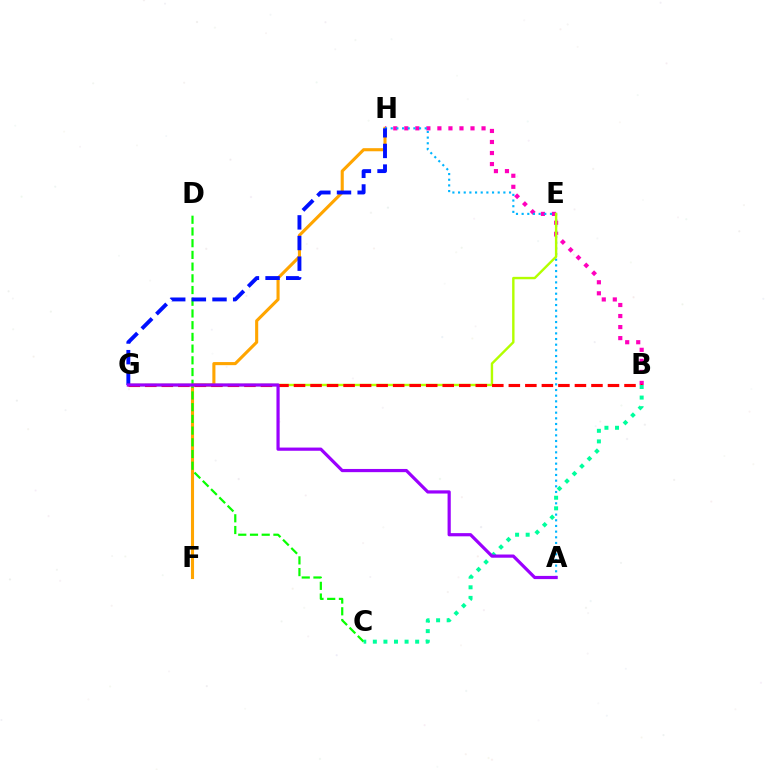{('F', 'H'): [{'color': '#ffa500', 'line_style': 'solid', 'thickness': 2.23}], ('B', 'H'): [{'color': '#ff00bd', 'line_style': 'dotted', 'thickness': 3.0}], ('C', 'D'): [{'color': '#08ff00', 'line_style': 'dashed', 'thickness': 1.59}], ('A', 'H'): [{'color': '#00b5ff', 'line_style': 'dotted', 'thickness': 1.54}], ('E', 'G'): [{'color': '#b3ff00', 'line_style': 'solid', 'thickness': 1.73}], ('B', 'G'): [{'color': '#ff0000', 'line_style': 'dashed', 'thickness': 2.24}], ('B', 'C'): [{'color': '#00ff9d', 'line_style': 'dotted', 'thickness': 2.87}], ('G', 'H'): [{'color': '#0010ff', 'line_style': 'dashed', 'thickness': 2.8}], ('A', 'G'): [{'color': '#9b00ff', 'line_style': 'solid', 'thickness': 2.3}]}